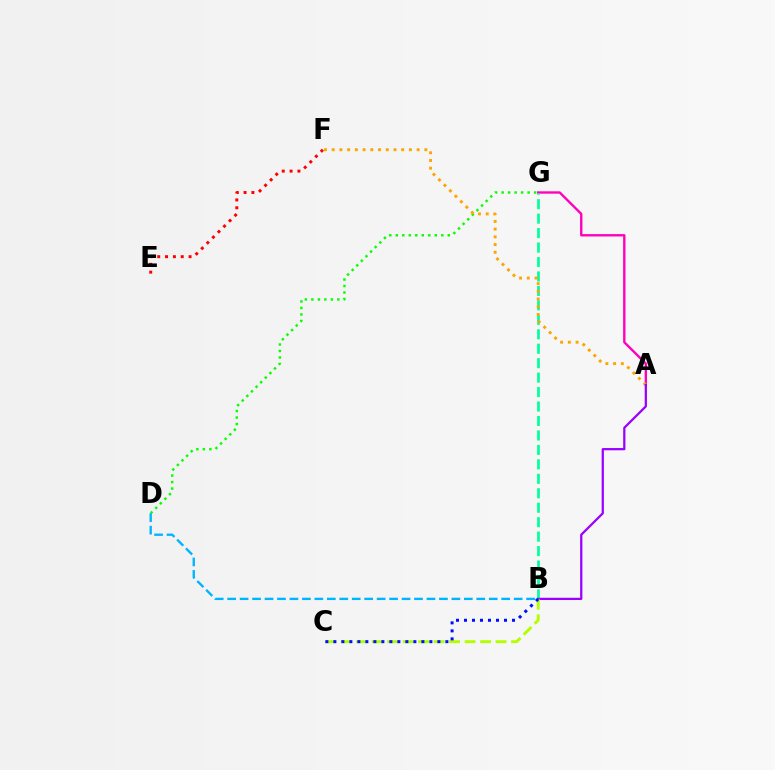{('E', 'F'): [{'color': '#ff0000', 'line_style': 'dotted', 'thickness': 2.13}], ('A', 'G'): [{'color': '#ff00bd', 'line_style': 'solid', 'thickness': 1.71}], ('B', 'G'): [{'color': '#00ff9d', 'line_style': 'dashed', 'thickness': 1.96}], ('D', 'G'): [{'color': '#08ff00', 'line_style': 'dotted', 'thickness': 1.77}], ('A', 'F'): [{'color': '#ffa500', 'line_style': 'dotted', 'thickness': 2.1}], ('A', 'B'): [{'color': '#9b00ff', 'line_style': 'solid', 'thickness': 1.62}], ('B', 'C'): [{'color': '#b3ff00', 'line_style': 'dashed', 'thickness': 2.1}, {'color': '#0010ff', 'line_style': 'dotted', 'thickness': 2.17}], ('B', 'D'): [{'color': '#00b5ff', 'line_style': 'dashed', 'thickness': 1.69}]}